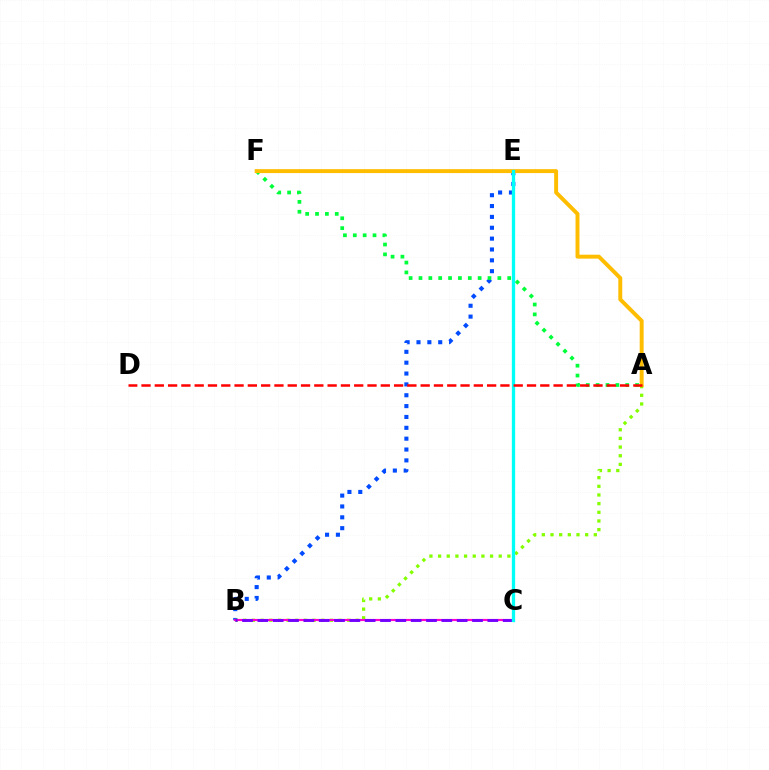{('B', 'E'): [{'color': '#004bff', 'line_style': 'dotted', 'thickness': 2.95}], ('A', 'B'): [{'color': '#84ff00', 'line_style': 'dotted', 'thickness': 2.35}], ('A', 'F'): [{'color': '#00ff39', 'line_style': 'dotted', 'thickness': 2.68}, {'color': '#ffbd00', 'line_style': 'solid', 'thickness': 2.83}], ('B', 'C'): [{'color': '#ff00cf', 'line_style': 'solid', 'thickness': 1.55}, {'color': '#7200ff', 'line_style': 'dashed', 'thickness': 2.08}], ('C', 'E'): [{'color': '#00fff6', 'line_style': 'solid', 'thickness': 2.36}], ('A', 'D'): [{'color': '#ff0000', 'line_style': 'dashed', 'thickness': 1.81}]}